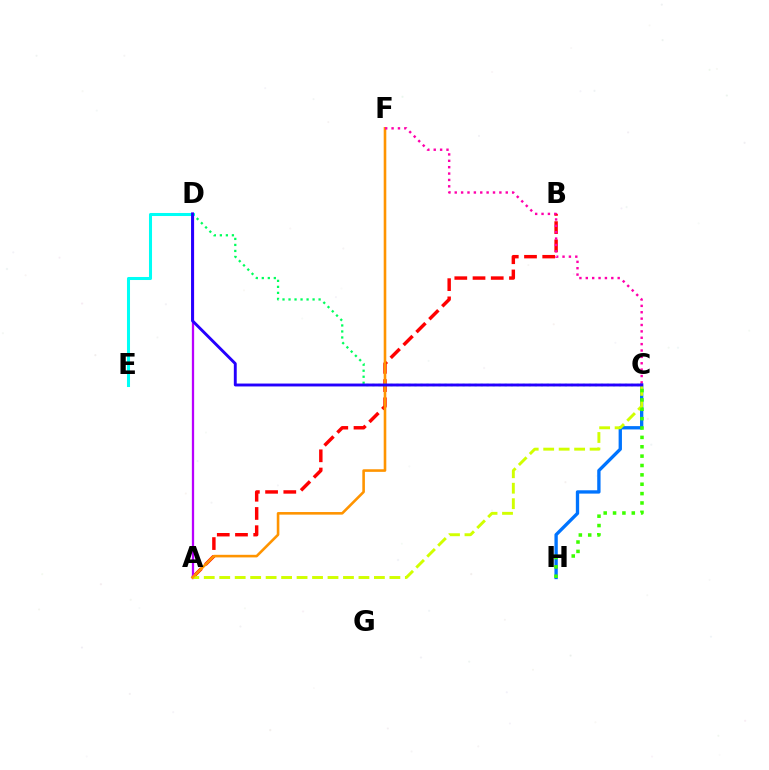{('A', 'B'): [{'color': '#ff0000', 'line_style': 'dashed', 'thickness': 2.47}], ('A', 'D'): [{'color': '#b900ff', 'line_style': 'solid', 'thickness': 1.64}], ('C', 'H'): [{'color': '#0074ff', 'line_style': 'solid', 'thickness': 2.4}, {'color': '#3dff00', 'line_style': 'dotted', 'thickness': 2.55}], ('A', 'C'): [{'color': '#d1ff00', 'line_style': 'dashed', 'thickness': 2.1}], ('A', 'F'): [{'color': '#ff9400', 'line_style': 'solid', 'thickness': 1.87}], ('D', 'E'): [{'color': '#00fff6', 'line_style': 'solid', 'thickness': 2.19}], ('C', 'D'): [{'color': '#00ff5c', 'line_style': 'dotted', 'thickness': 1.63}, {'color': '#2500ff', 'line_style': 'solid', 'thickness': 2.09}], ('C', 'F'): [{'color': '#ff00ac', 'line_style': 'dotted', 'thickness': 1.73}]}